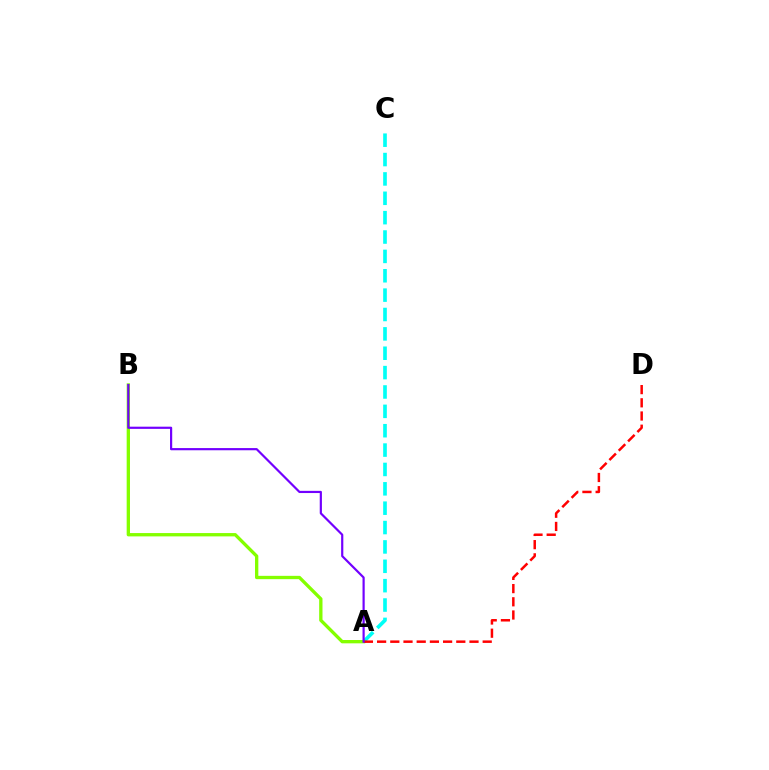{('A', 'C'): [{'color': '#00fff6', 'line_style': 'dashed', 'thickness': 2.63}], ('A', 'B'): [{'color': '#84ff00', 'line_style': 'solid', 'thickness': 2.39}, {'color': '#7200ff', 'line_style': 'solid', 'thickness': 1.58}], ('A', 'D'): [{'color': '#ff0000', 'line_style': 'dashed', 'thickness': 1.79}]}